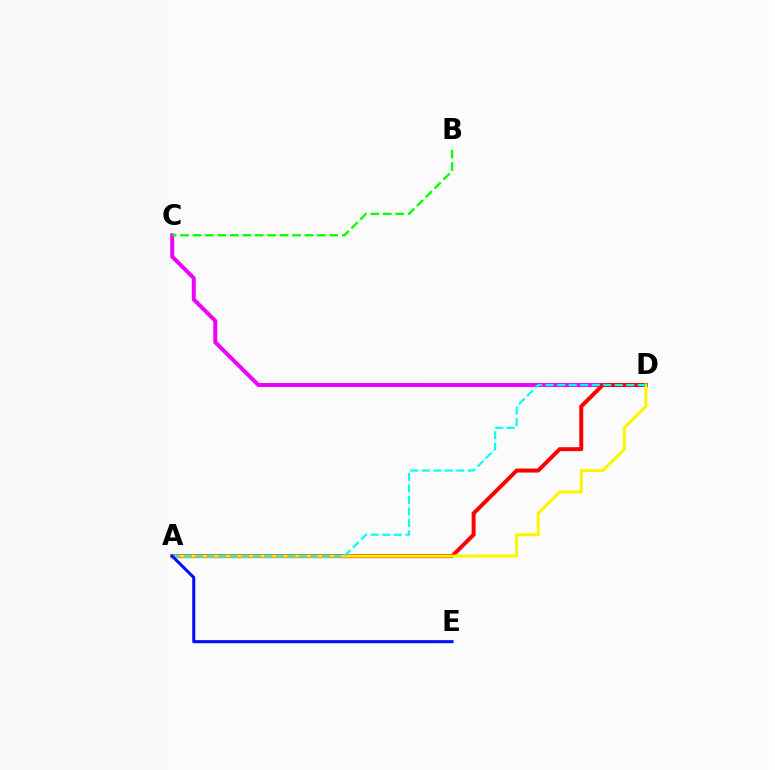{('C', 'D'): [{'color': '#ee00ff', 'line_style': 'solid', 'thickness': 2.86}], ('A', 'D'): [{'color': '#ff0000', 'line_style': 'solid', 'thickness': 2.87}, {'color': '#fcf500', 'line_style': 'solid', 'thickness': 2.2}, {'color': '#00fff6', 'line_style': 'dashed', 'thickness': 1.56}], ('A', 'E'): [{'color': '#0010ff', 'line_style': 'solid', 'thickness': 2.21}], ('B', 'C'): [{'color': '#08ff00', 'line_style': 'dashed', 'thickness': 1.69}]}